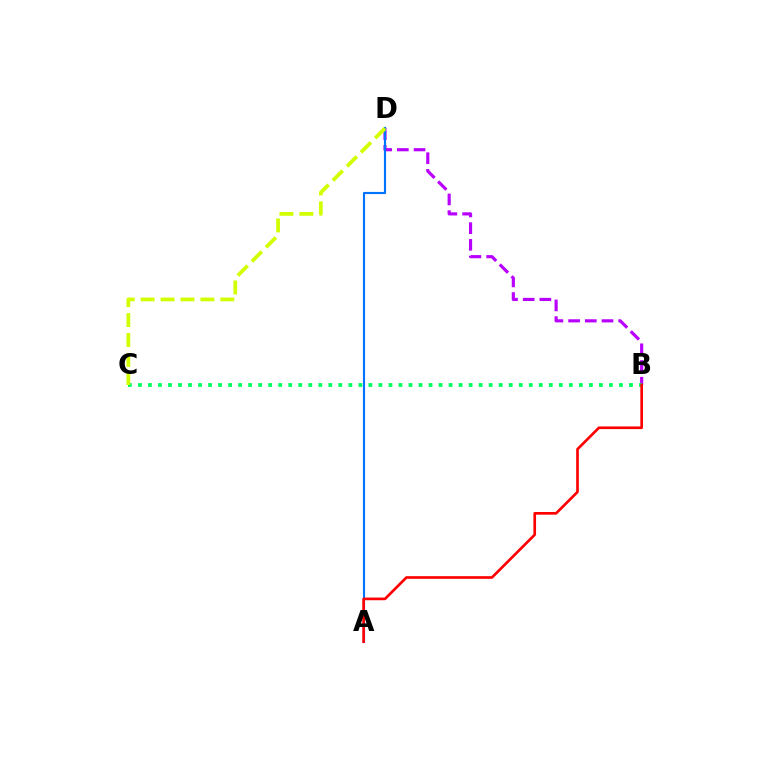{('B', 'D'): [{'color': '#b900ff', 'line_style': 'dashed', 'thickness': 2.27}], ('B', 'C'): [{'color': '#00ff5c', 'line_style': 'dotted', 'thickness': 2.72}], ('A', 'D'): [{'color': '#0074ff', 'line_style': 'solid', 'thickness': 1.54}], ('A', 'B'): [{'color': '#ff0000', 'line_style': 'solid', 'thickness': 1.92}], ('C', 'D'): [{'color': '#d1ff00', 'line_style': 'dashed', 'thickness': 2.71}]}